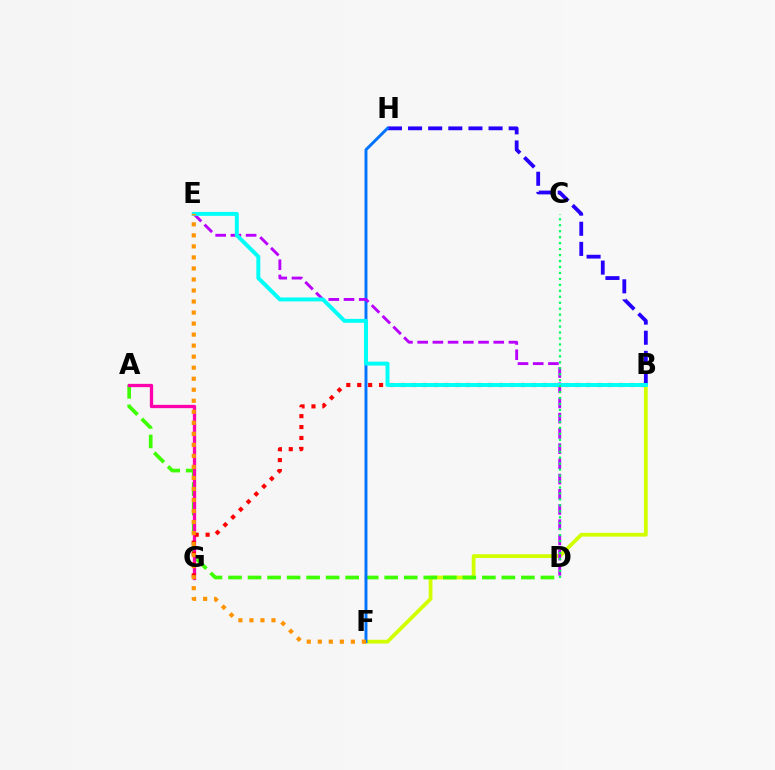{('B', 'F'): [{'color': '#d1ff00', 'line_style': 'solid', 'thickness': 2.73}], ('A', 'D'): [{'color': '#3dff00', 'line_style': 'dashed', 'thickness': 2.65}], ('A', 'G'): [{'color': '#ff00ac', 'line_style': 'solid', 'thickness': 2.38}], ('B', 'G'): [{'color': '#ff0000', 'line_style': 'dotted', 'thickness': 2.97}], ('B', 'H'): [{'color': '#2500ff', 'line_style': 'dashed', 'thickness': 2.73}], ('F', 'H'): [{'color': '#0074ff', 'line_style': 'solid', 'thickness': 2.11}], ('D', 'E'): [{'color': '#b900ff', 'line_style': 'dashed', 'thickness': 2.07}], ('B', 'E'): [{'color': '#00fff6', 'line_style': 'solid', 'thickness': 2.83}], ('E', 'F'): [{'color': '#ff9400', 'line_style': 'dotted', 'thickness': 3.0}], ('C', 'D'): [{'color': '#00ff5c', 'line_style': 'dotted', 'thickness': 1.62}]}